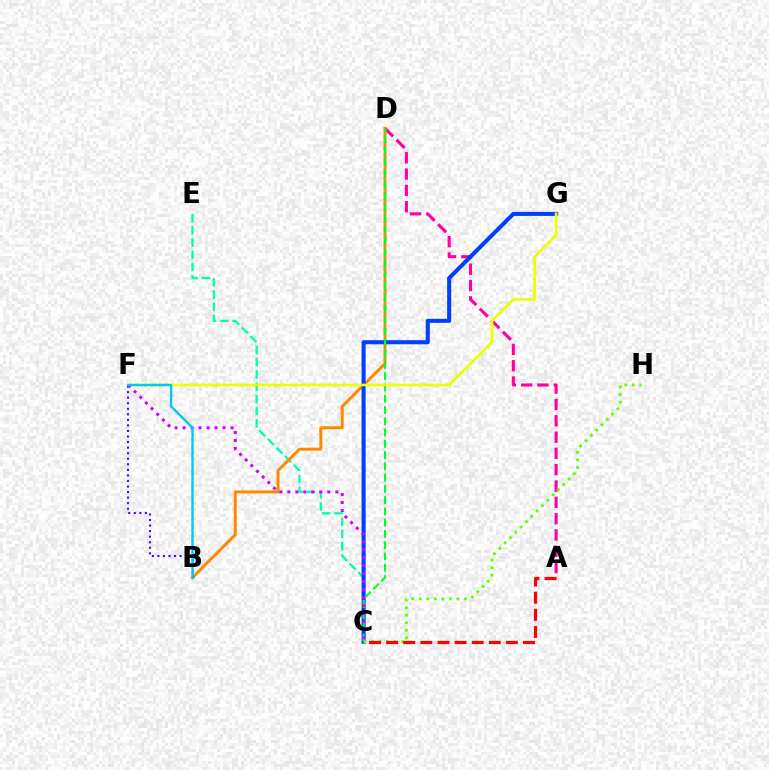{('A', 'D'): [{'color': '#ff00a0', 'line_style': 'dashed', 'thickness': 2.22}], ('C', 'E'): [{'color': '#00ffaf', 'line_style': 'dashed', 'thickness': 1.66}], ('B', 'D'): [{'color': '#ff8800', 'line_style': 'solid', 'thickness': 2.13}], ('C', 'G'): [{'color': '#003fff', 'line_style': 'solid', 'thickness': 2.93}], ('C', 'D'): [{'color': '#00ff27', 'line_style': 'dashed', 'thickness': 1.53}], ('F', 'G'): [{'color': '#eeff00', 'line_style': 'solid', 'thickness': 1.94}], ('B', 'F'): [{'color': '#4f00ff', 'line_style': 'dotted', 'thickness': 1.51}, {'color': '#00c7ff', 'line_style': 'solid', 'thickness': 1.72}], ('C', 'F'): [{'color': '#d600ff', 'line_style': 'dotted', 'thickness': 2.17}], ('C', 'H'): [{'color': '#66ff00', 'line_style': 'dotted', 'thickness': 2.05}], ('A', 'C'): [{'color': '#ff0000', 'line_style': 'dashed', 'thickness': 2.32}]}